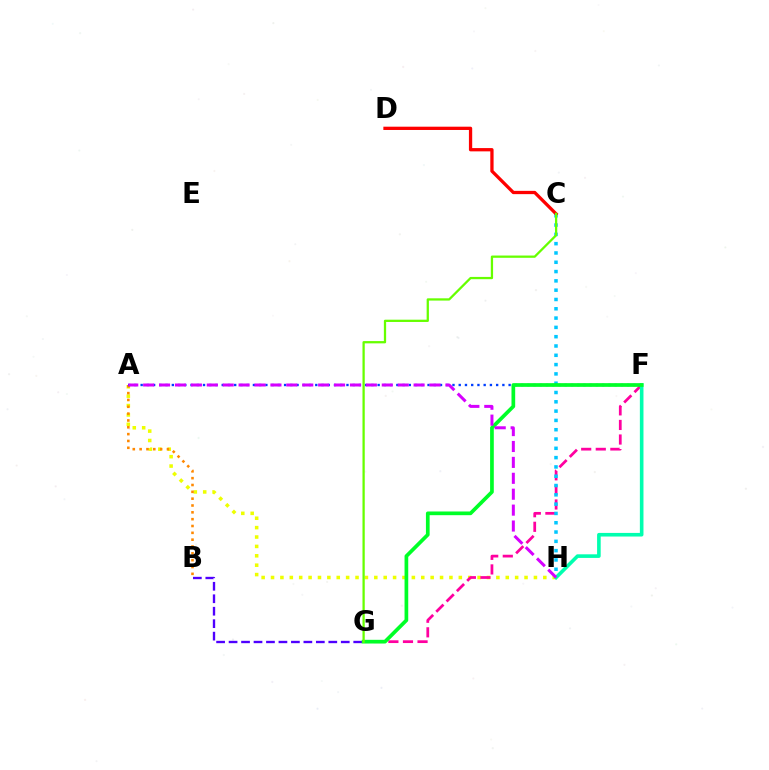{('A', 'H'): [{'color': '#eeff00', 'line_style': 'dotted', 'thickness': 2.55}, {'color': '#d600ff', 'line_style': 'dashed', 'thickness': 2.16}], ('A', 'B'): [{'color': '#ff8800', 'line_style': 'dotted', 'thickness': 1.86}], ('F', 'G'): [{'color': '#ff00a0', 'line_style': 'dashed', 'thickness': 1.98}, {'color': '#00ff27', 'line_style': 'solid', 'thickness': 2.66}], ('A', 'F'): [{'color': '#003fff', 'line_style': 'dotted', 'thickness': 1.69}], ('C', 'H'): [{'color': '#00c7ff', 'line_style': 'dotted', 'thickness': 2.53}], ('C', 'D'): [{'color': '#ff0000', 'line_style': 'solid', 'thickness': 2.36}], ('F', 'H'): [{'color': '#00ffaf', 'line_style': 'solid', 'thickness': 2.6}], ('B', 'G'): [{'color': '#4f00ff', 'line_style': 'dashed', 'thickness': 1.69}], ('C', 'G'): [{'color': '#66ff00', 'line_style': 'solid', 'thickness': 1.64}]}